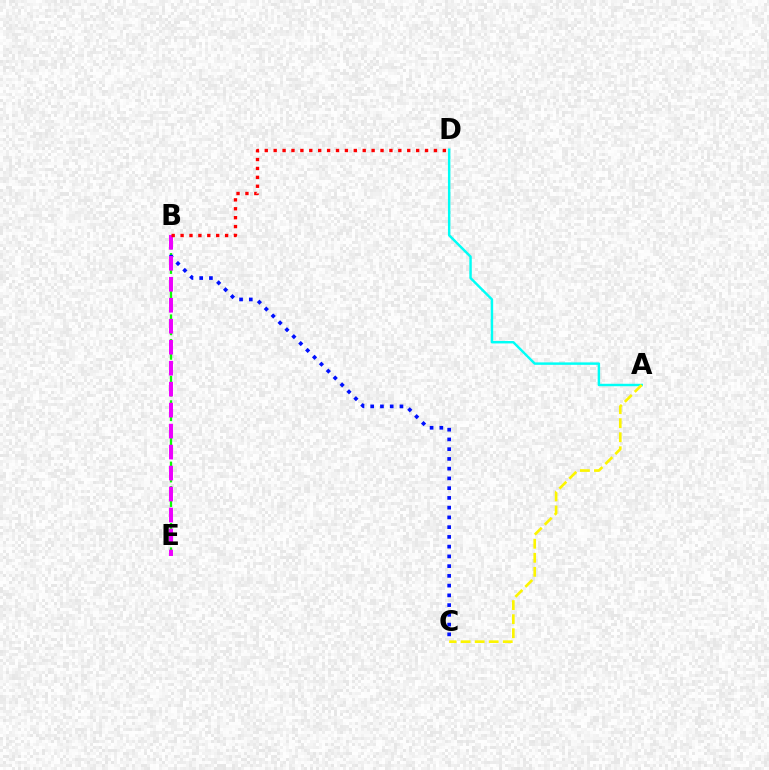{('B', 'E'): [{'color': '#08ff00', 'line_style': 'dashed', 'thickness': 1.67}, {'color': '#ee00ff', 'line_style': 'dashed', 'thickness': 2.85}], ('A', 'D'): [{'color': '#00fff6', 'line_style': 'solid', 'thickness': 1.76}], ('A', 'C'): [{'color': '#fcf500', 'line_style': 'dashed', 'thickness': 1.91}], ('B', 'C'): [{'color': '#0010ff', 'line_style': 'dotted', 'thickness': 2.65}], ('B', 'D'): [{'color': '#ff0000', 'line_style': 'dotted', 'thickness': 2.42}]}